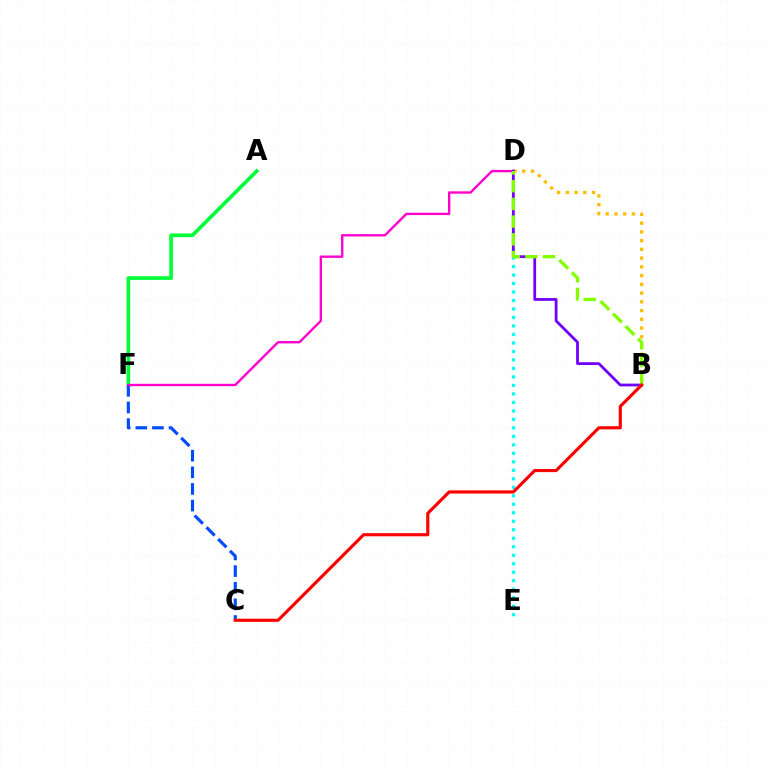{('A', 'F'): [{'color': '#00ff39', 'line_style': 'solid', 'thickness': 2.64}], ('C', 'F'): [{'color': '#004bff', 'line_style': 'dashed', 'thickness': 2.26}], ('B', 'D'): [{'color': '#ffbd00', 'line_style': 'dotted', 'thickness': 2.38}, {'color': '#7200ff', 'line_style': 'solid', 'thickness': 2.0}, {'color': '#84ff00', 'line_style': 'dashed', 'thickness': 2.41}], ('D', 'E'): [{'color': '#00fff6', 'line_style': 'dotted', 'thickness': 2.31}], ('D', 'F'): [{'color': '#ff00cf', 'line_style': 'solid', 'thickness': 1.7}], ('B', 'C'): [{'color': '#ff0000', 'line_style': 'solid', 'thickness': 2.26}]}